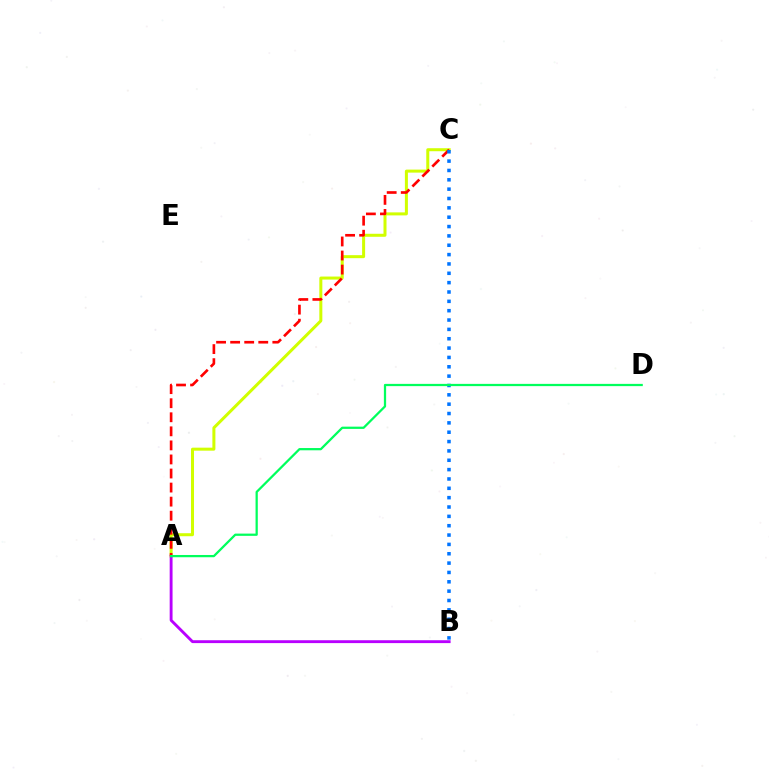{('A', 'C'): [{'color': '#d1ff00', 'line_style': 'solid', 'thickness': 2.17}, {'color': '#ff0000', 'line_style': 'dashed', 'thickness': 1.91}], ('A', 'B'): [{'color': '#b900ff', 'line_style': 'solid', 'thickness': 2.07}], ('B', 'C'): [{'color': '#0074ff', 'line_style': 'dotted', 'thickness': 2.54}], ('A', 'D'): [{'color': '#00ff5c', 'line_style': 'solid', 'thickness': 1.62}]}